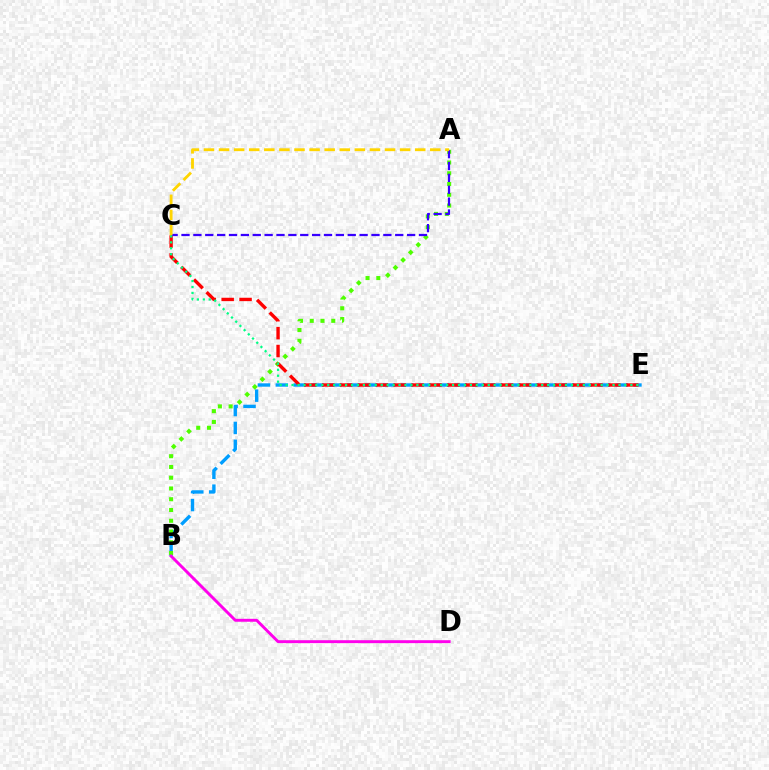{('B', 'E'): [{'color': '#009eff', 'line_style': 'dashed', 'thickness': 2.43}], ('A', 'B'): [{'color': '#4fff00', 'line_style': 'dotted', 'thickness': 2.92}], ('B', 'D'): [{'color': '#ff00ed', 'line_style': 'solid', 'thickness': 2.11}], ('C', 'E'): [{'color': '#ff0000', 'line_style': 'dashed', 'thickness': 2.43}, {'color': '#00ff86', 'line_style': 'dotted', 'thickness': 1.62}], ('A', 'C'): [{'color': '#3700ff', 'line_style': 'dashed', 'thickness': 1.61}, {'color': '#ffd500', 'line_style': 'dashed', 'thickness': 2.05}]}